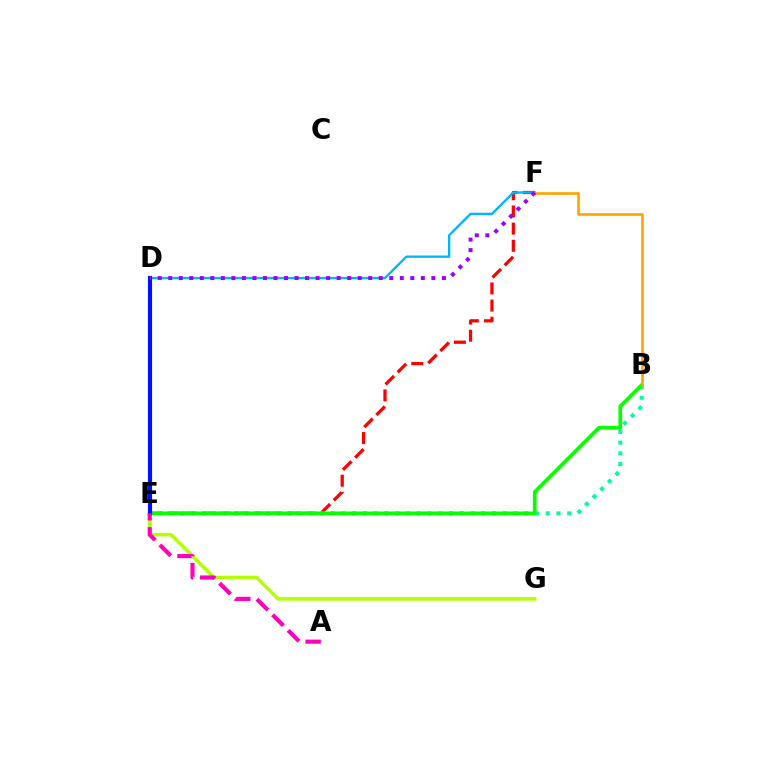{('E', 'F'): [{'color': '#ff0000', 'line_style': 'dashed', 'thickness': 2.33}], ('B', 'E'): [{'color': '#00ff9d', 'line_style': 'dotted', 'thickness': 2.92}, {'color': '#08ff00', 'line_style': 'solid', 'thickness': 2.67}], ('D', 'F'): [{'color': '#00b5ff', 'line_style': 'solid', 'thickness': 1.68}, {'color': '#9b00ff', 'line_style': 'dotted', 'thickness': 2.86}], ('B', 'F'): [{'color': '#ffa500', 'line_style': 'solid', 'thickness': 1.93}], ('E', 'G'): [{'color': '#b3ff00', 'line_style': 'solid', 'thickness': 2.53}], ('D', 'E'): [{'color': '#0010ff', 'line_style': 'solid', 'thickness': 2.98}], ('A', 'E'): [{'color': '#ff00bd', 'line_style': 'dashed', 'thickness': 2.99}]}